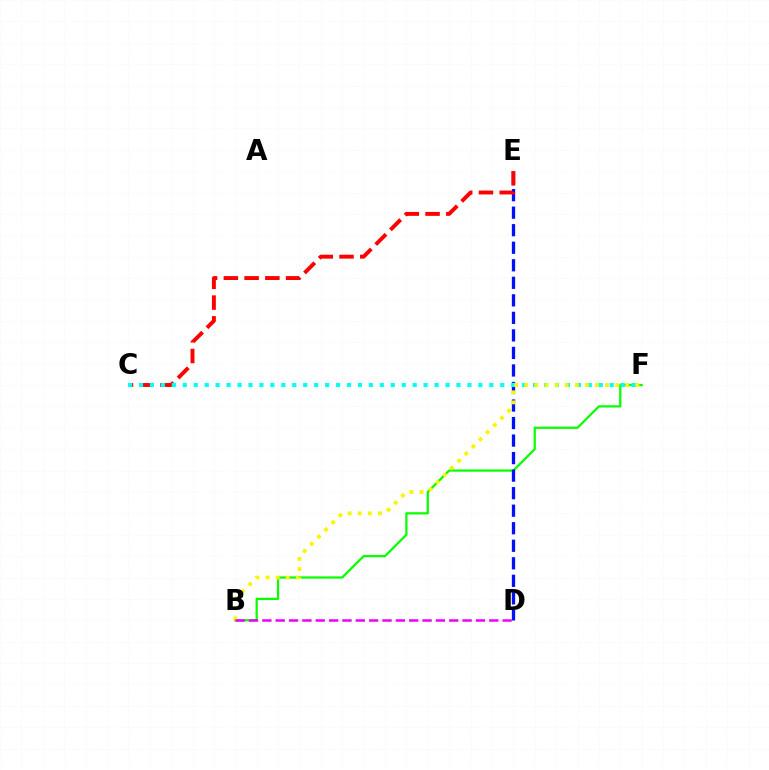{('B', 'F'): [{'color': '#08ff00', 'line_style': 'solid', 'thickness': 1.61}, {'color': '#fcf500', 'line_style': 'dotted', 'thickness': 2.74}], ('D', 'E'): [{'color': '#0010ff', 'line_style': 'dashed', 'thickness': 2.38}], ('C', 'E'): [{'color': '#ff0000', 'line_style': 'dashed', 'thickness': 2.82}], ('C', 'F'): [{'color': '#00fff6', 'line_style': 'dotted', 'thickness': 2.97}], ('B', 'D'): [{'color': '#ee00ff', 'line_style': 'dashed', 'thickness': 1.81}]}